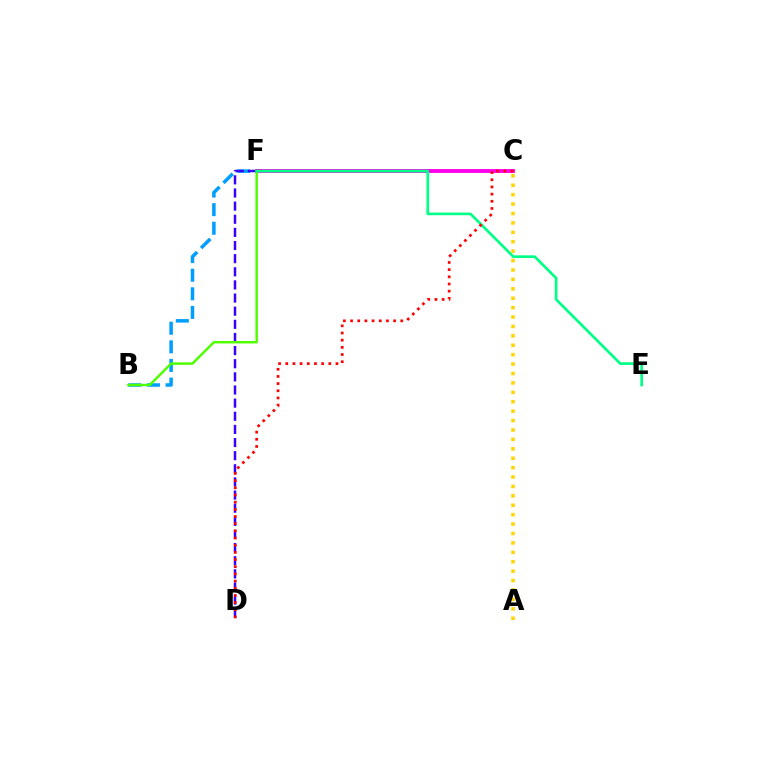{('B', 'F'): [{'color': '#009eff', 'line_style': 'dashed', 'thickness': 2.53}, {'color': '#4fff00', 'line_style': 'solid', 'thickness': 1.77}], ('C', 'F'): [{'color': '#ff00ed', 'line_style': 'solid', 'thickness': 2.8}], ('D', 'F'): [{'color': '#3700ff', 'line_style': 'dashed', 'thickness': 1.78}], ('A', 'C'): [{'color': '#ffd500', 'line_style': 'dotted', 'thickness': 2.56}], ('E', 'F'): [{'color': '#00ff86', 'line_style': 'solid', 'thickness': 1.93}], ('C', 'D'): [{'color': '#ff0000', 'line_style': 'dotted', 'thickness': 1.95}]}